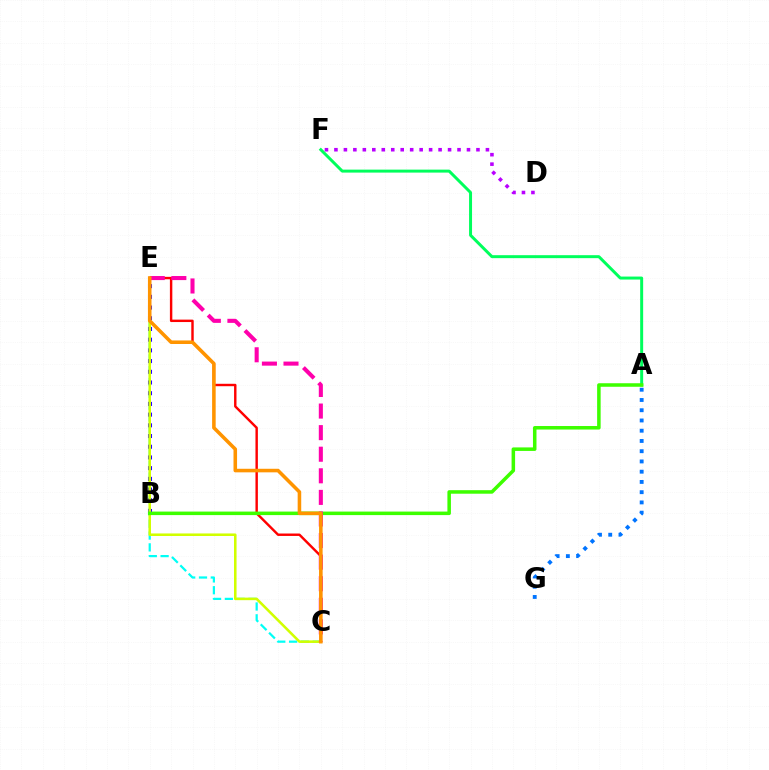{('C', 'E'): [{'color': '#ff0000', 'line_style': 'solid', 'thickness': 1.75}, {'color': '#00fff6', 'line_style': 'dashed', 'thickness': 1.6}, {'color': '#d1ff00', 'line_style': 'solid', 'thickness': 1.84}, {'color': '#ff00ac', 'line_style': 'dashed', 'thickness': 2.93}, {'color': '#ff9400', 'line_style': 'solid', 'thickness': 2.56}], ('B', 'E'): [{'color': '#2500ff', 'line_style': 'dotted', 'thickness': 2.91}], ('A', 'F'): [{'color': '#00ff5c', 'line_style': 'solid', 'thickness': 2.14}], ('A', 'B'): [{'color': '#3dff00', 'line_style': 'solid', 'thickness': 2.54}], ('D', 'F'): [{'color': '#b900ff', 'line_style': 'dotted', 'thickness': 2.57}], ('A', 'G'): [{'color': '#0074ff', 'line_style': 'dotted', 'thickness': 2.78}]}